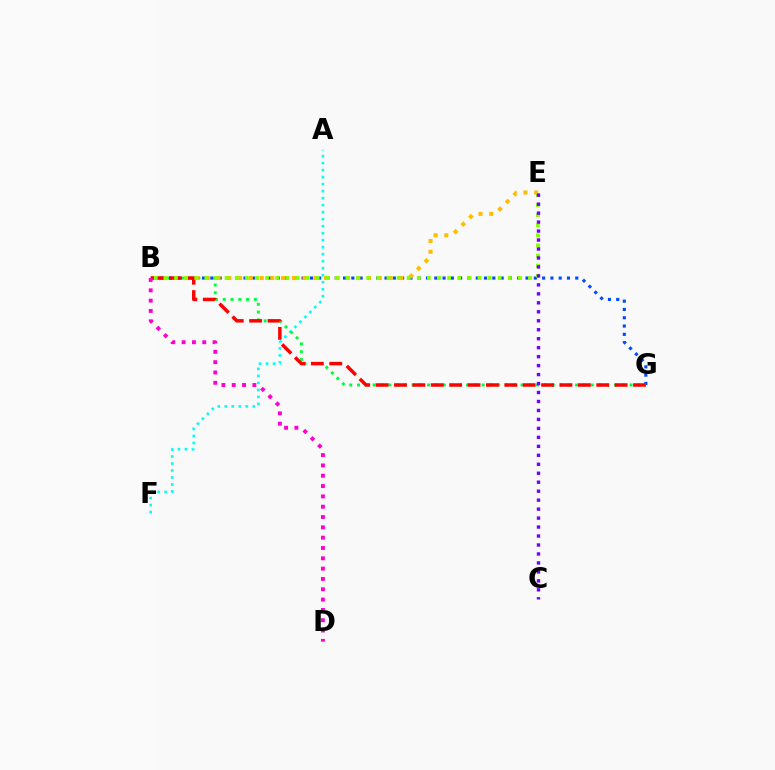{('A', 'F'): [{'color': '#00fff6', 'line_style': 'dotted', 'thickness': 1.9}], ('B', 'G'): [{'color': '#004bff', 'line_style': 'dotted', 'thickness': 2.25}, {'color': '#00ff39', 'line_style': 'dotted', 'thickness': 2.12}, {'color': '#ff0000', 'line_style': 'dashed', 'thickness': 2.5}], ('B', 'E'): [{'color': '#ffbd00', 'line_style': 'dotted', 'thickness': 2.92}, {'color': '#84ff00', 'line_style': 'dotted', 'thickness': 2.75}], ('B', 'D'): [{'color': '#ff00cf', 'line_style': 'dotted', 'thickness': 2.8}], ('C', 'E'): [{'color': '#7200ff', 'line_style': 'dotted', 'thickness': 2.44}]}